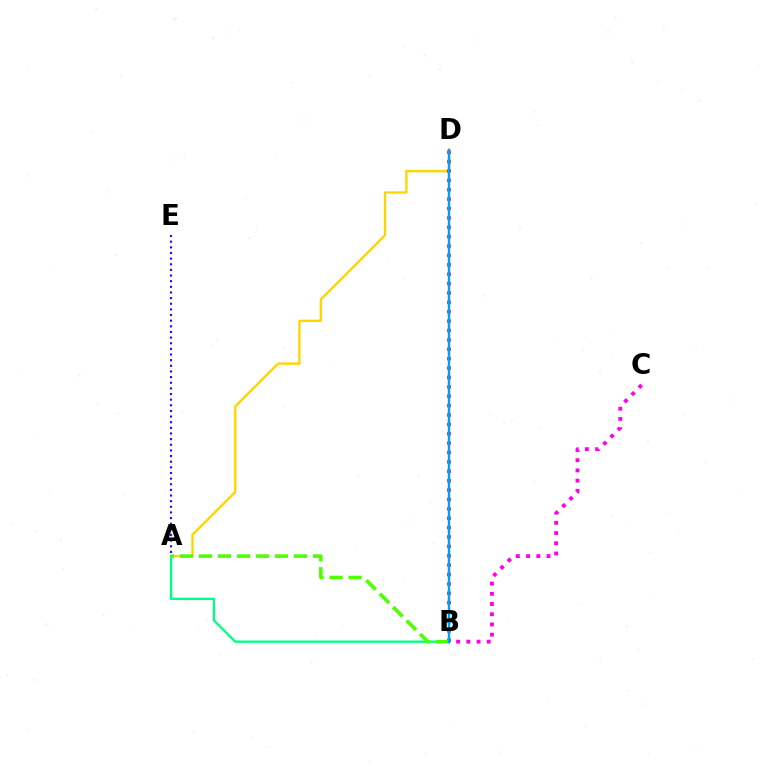{('B', 'C'): [{'color': '#ff00ed', 'line_style': 'dotted', 'thickness': 2.78}], ('A', 'D'): [{'color': '#ffd500', 'line_style': 'solid', 'thickness': 1.7}], ('A', 'E'): [{'color': '#3700ff', 'line_style': 'dotted', 'thickness': 1.53}], ('A', 'B'): [{'color': '#00ff86', 'line_style': 'solid', 'thickness': 1.67}, {'color': '#4fff00', 'line_style': 'dashed', 'thickness': 2.58}], ('B', 'D'): [{'color': '#ff0000', 'line_style': 'dotted', 'thickness': 2.55}, {'color': '#009eff', 'line_style': 'solid', 'thickness': 1.75}]}